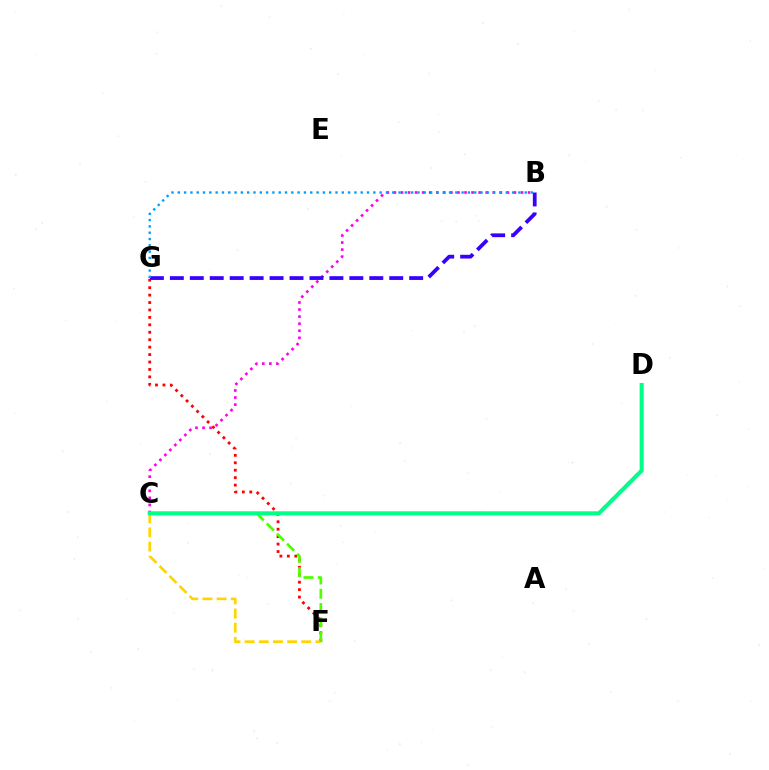{('F', 'G'): [{'color': '#ff0000', 'line_style': 'dotted', 'thickness': 2.02}], ('B', 'C'): [{'color': '#ff00ed', 'line_style': 'dotted', 'thickness': 1.92}], ('B', 'G'): [{'color': '#3700ff', 'line_style': 'dashed', 'thickness': 2.71}, {'color': '#009eff', 'line_style': 'dotted', 'thickness': 1.71}], ('C', 'F'): [{'color': '#ffd500', 'line_style': 'dashed', 'thickness': 1.92}, {'color': '#4fff00', 'line_style': 'dashed', 'thickness': 1.94}], ('C', 'D'): [{'color': '#00ff86', 'line_style': 'solid', 'thickness': 2.93}]}